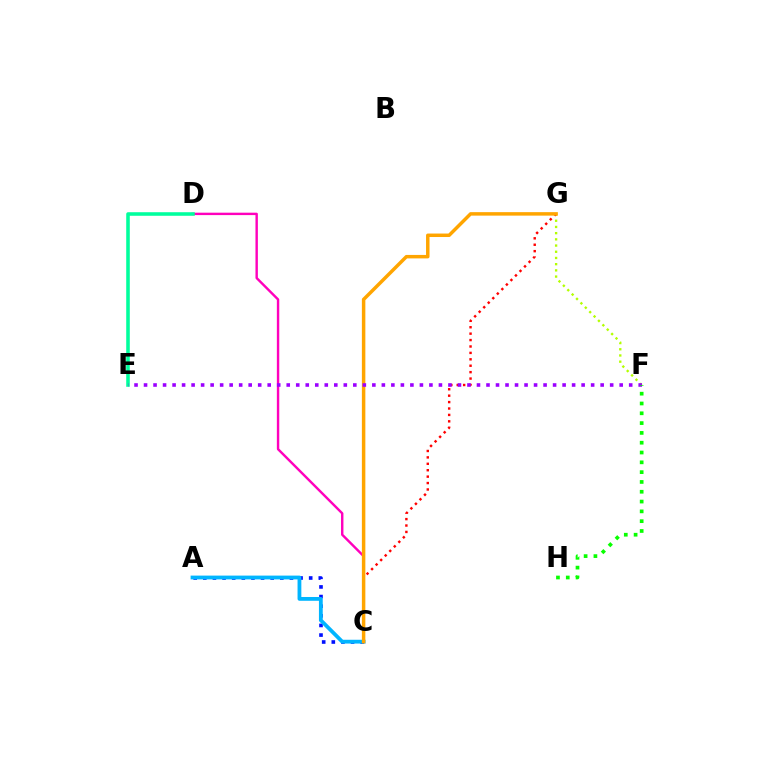{('A', 'C'): [{'color': '#0010ff', 'line_style': 'dotted', 'thickness': 2.62}, {'color': '#00b5ff', 'line_style': 'solid', 'thickness': 2.73}], ('F', 'G'): [{'color': '#b3ff00', 'line_style': 'dotted', 'thickness': 1.69}], ('C', 'G'): [{'color': '#ff0000', 'line_style': 'dotted', 'thickness': 1.74}, {'color': '#ffa500', 'line_style': 'solid', 'thickness': 2.5}], ('C', 'D'): [{'color': '#ff00bd', 'line_style': 'solid', 'thickness': 1.74}], ('D', 'E'): [{'color': '#00ff9d', 'line_style': 'solid', 'thickness': 2.57}], ('E', 'F'): [{'color': '#9b00ff', 'line_style': 'dotted', 'thickness': 2.58}], ('F', 'H'): [{'color': '#08ff00', 'line_style': 'dotted', 'thickness': 2.66}]}